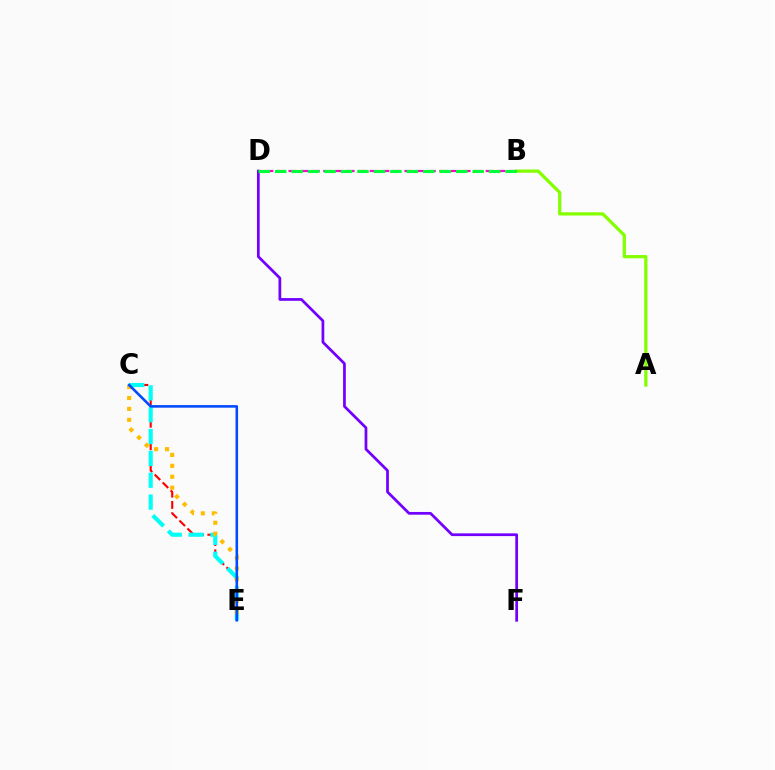{('B', 'D'): [{'color': '#ff00cf', 'line_style': 'dashed', 'thickness': 1.58}, {'color': '#00ff39', 'line_style': 'dashed', 'thickness': 2.24}], ('C', 'E'): [{'color': '#ff0000', 'line_style': 'dashed', 'thickness': 1.53}, {'color': '#00fff6', 'line_style': 'dashed', 'thickness': 2.97}, {'color': '#ffbd00', 'line_style': 'dotted', 'thickness': 2.97}, {'color': '#004bff', 'line_style': 'solid', 'thickness': 1.86}], ('A', 'B'): [{'color': '#84ff00', 'line_style': 'solid', 'thickness': 2.34}], ('D', 'F'): [{'color': '#7200ff', 'line_style': 'solid', 'thickness': 1.97}]}